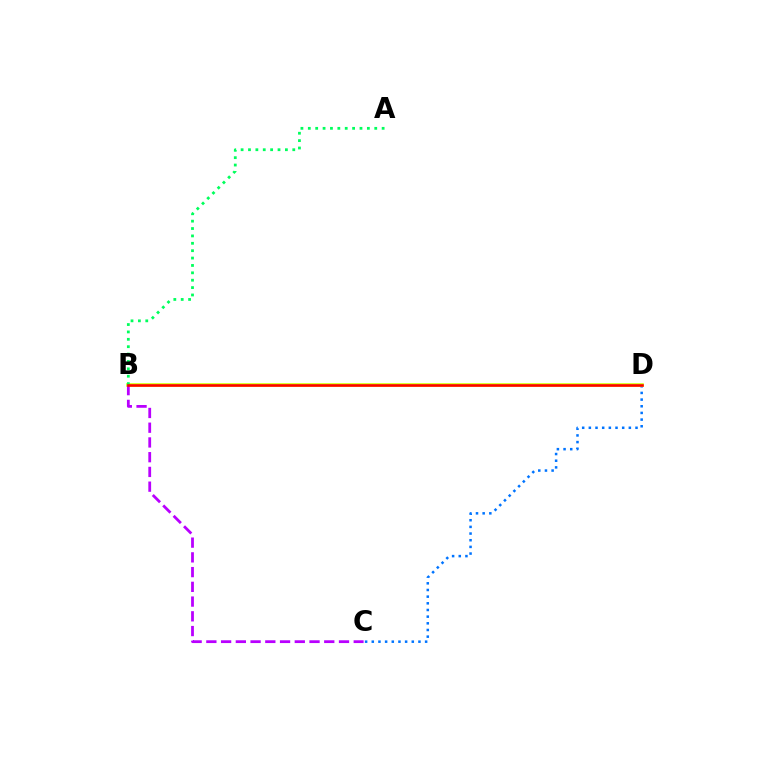{('C', 'D'): [{'color': '#0074ff', 'line_style': 'dotted', 'thickness': 1.81}], ('B', 'D'): [{'color': '#d1ff00', 'line_style': 'solid', 'thickness': 2.57}, {'color': '#ff0000', 'line_style': 'solid', 'thickness': 1.86}], ('A', 'B'): [{'color': '#00ff5c', 'line_style': 'dotted', 'thickness': 2.01}], ('B', 'C'): [{'color': '#b900ff', 'line_style': 'dashed', 'thickness': 2.0}]}